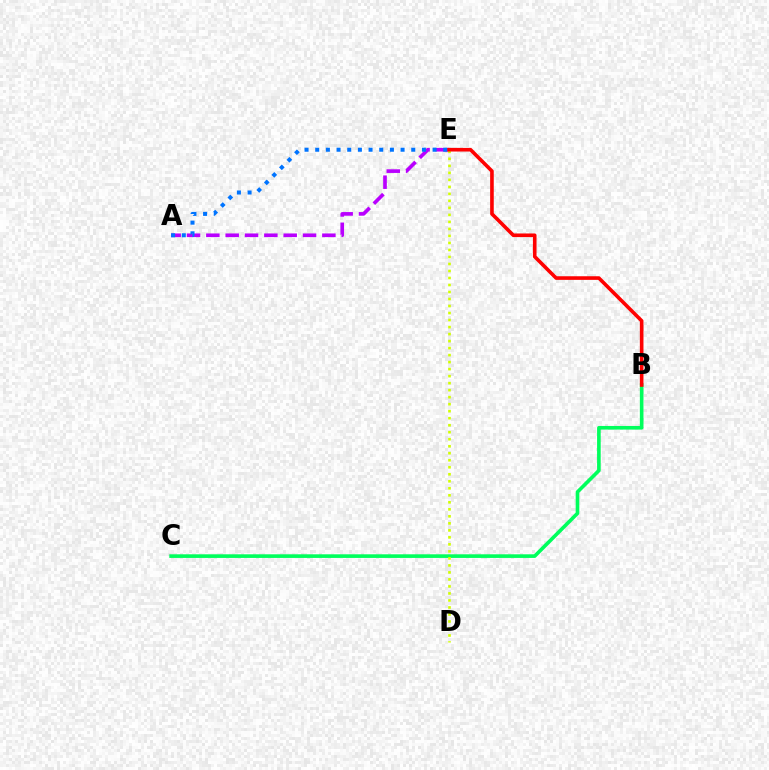{('A', 'E'): [{'color': '#b900ff', 'line_style': 'dashed', 'thickness': 2.63}, {'color': '#0074ff', 'line_style': 'dotted', 'thickness': 2.9}], ('B', 'C'): [{'color': '#00ff5c', 'line_style': 'solid', 'thickness': 2.61}], ('D', 'E'): [{'color': '#d1ff00', 'line_style': 'dotted', 'thickness': 1.9}], ('B', 'E'): [{'color': '#ff0000', 'line_style': 'solid', 'thickness': 2.61}]}